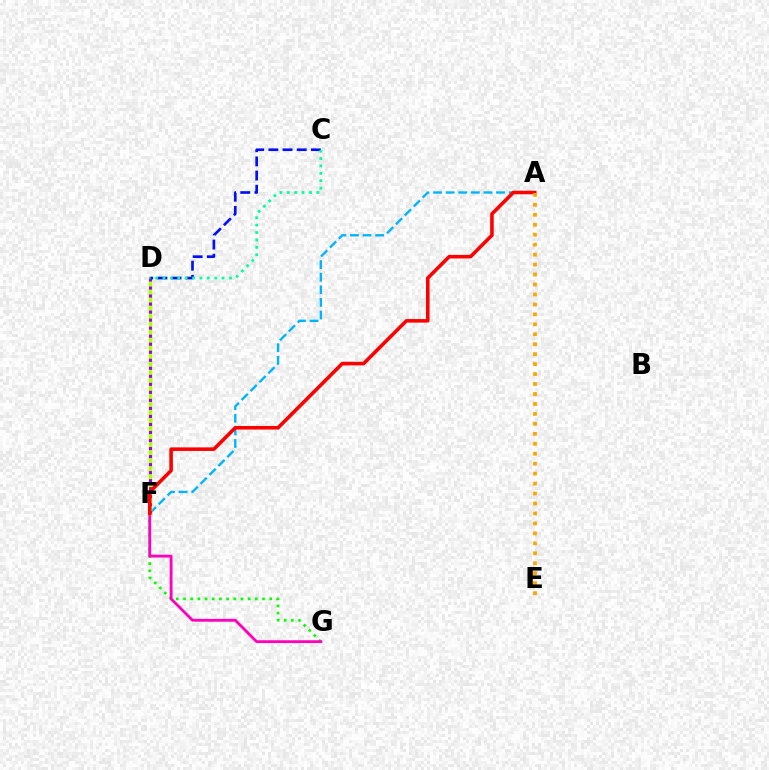{('F', 'G'): [{'color': '#08ff00', 'line_style': 'dotted', 'thickness': 1.95}, {'color': '#ff00bd', 'line_style': 'solid', 'thickness': 2.04}], ('A', 'F'): [{'color': '#00b5ff', 'line_style': 'dashed', 'thickness': 1.71}, {'color': '#ff0000', 'line_style': 'solid', 'thickness': 2.56}], ('D', 'F'): [{'color': '#b3ff00', 'line_style': 'solid', 'thickness': 2.46}, {'color': '#9b00ff', 'line_style': 'dotted', 'thickness': 2.18}], ('C', 'D'): [{'color': '#0010ff', 'line_style': 'dashed', 'thickness': 1.93}, {'color': '#00ff9d', 'line_style': 'dotted', 'thickness': 2.01}], ('A', 'E'): [{'color': '#ffa500', 'line_style': 'dotted', 'thickness': 2.7}]}